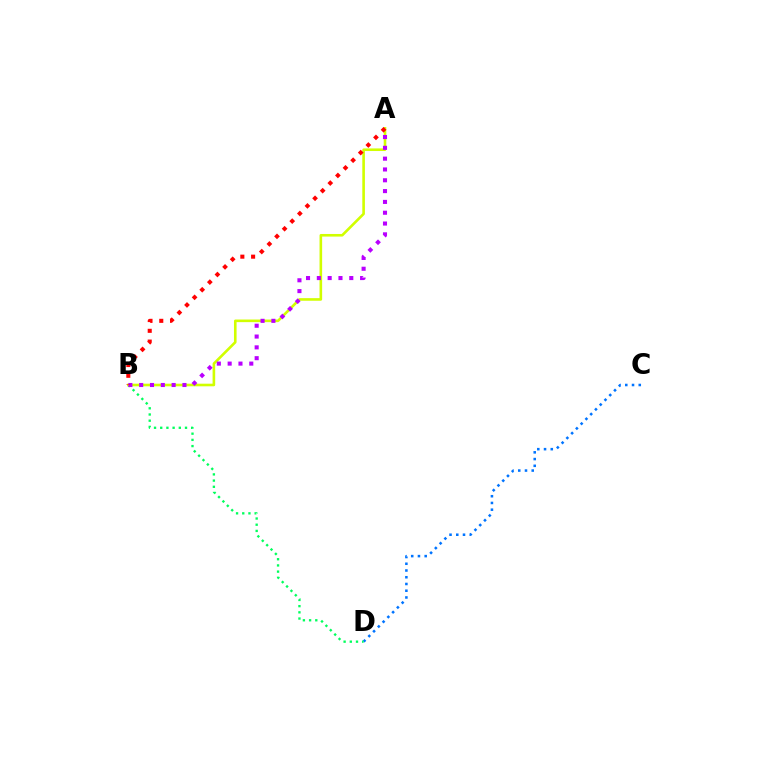{('C', 'D'): [{'color': '#0074ff', 'line_style': 'dotted', 'thickness': 1.83}], ('B', 'D'): [{'color': '#00ff5c', 'line_style': 'dotted', 'thickness': 1.68}], ('A', 'B'): [{'color': '#d1ff00', 'line_style': 'solid', 'thickness': 1.88}, {'color': '#b900ff', 'line_style': 'dotted', 'thickness': 2.94}, {'color': '#ff0000', 'line_style': 'dotted', 'thickness': 2.92}]}